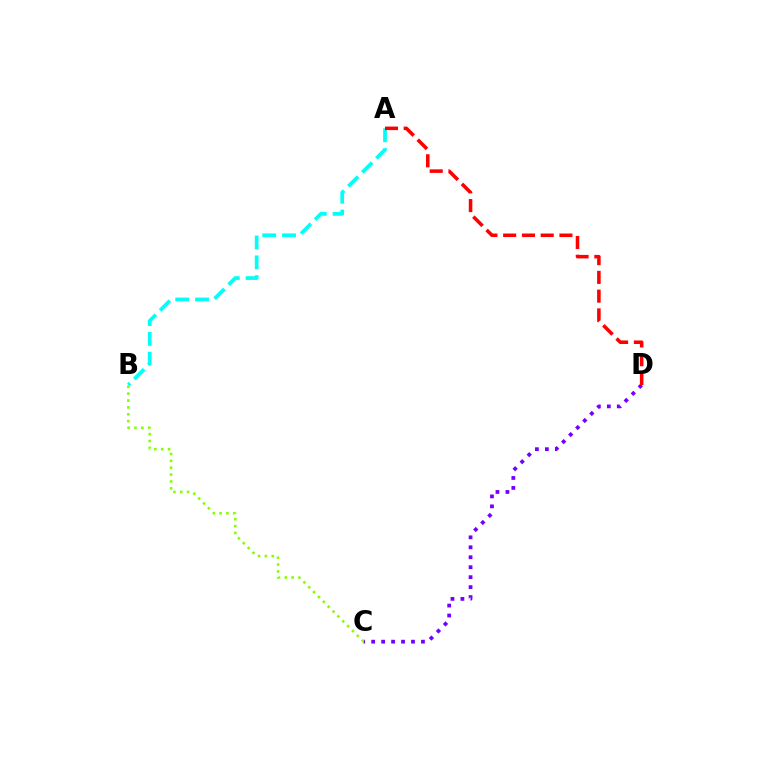{('A', 'B'): [{'color': '#00fff6', 'line_style': 'dashed', 'thickness': 2.69}], ('C', 'D'): [{'color': '#7200ff', 'line_style': 'dotted', 'thickness': 2.71}], ('A', 'D'): [{'color': '#ff0000', 'line_style': 'dashed', 'thickness': 2.55}], ('B', 'C'): [{'color': '#84ff00', 'line_style': 'dotted', 'thickness': 1.87}]}